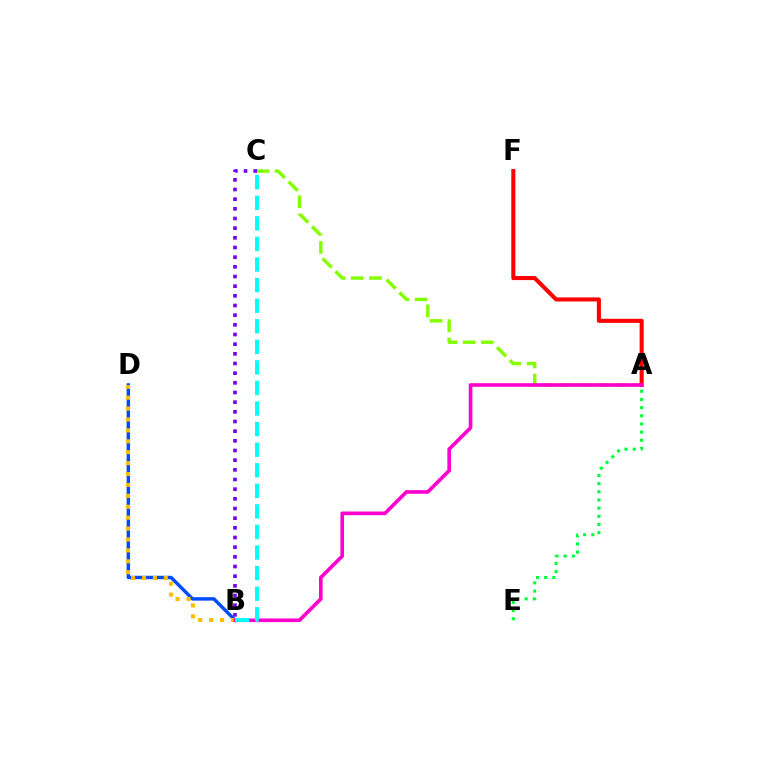{('B', 'D'): [{'color': '#004bff', 'line_style': 'solid', 'thickness': 2.47}, {'color': '#ffbd00', 'line_style': 'dotted', 'thickness': 2.96}], ('A', 'C'): [{'color': '#84ff00', 'line_style': 'dashed', 'thickness': 2.47}], ('A', 'F'): [{'color': '#ff0000', 'line_style': 'solid', 'thickness': 2.93}], ('A', 'E'): [{'color': '#00ff39', 'line_style': 'dotted', 'thickness': 2.22}], ('A', 'B'): [{'color': '#ff00cf', 'line_style': 'solid', 'thickness': 2.62}], ('B', 'C'): [{'color': '#7200ff', 'line_style': 'dotted', 'thickness': 2.63}, {'color': '#00fff6', 'line_style': 'dashed', 'thickness': 2.79}]}